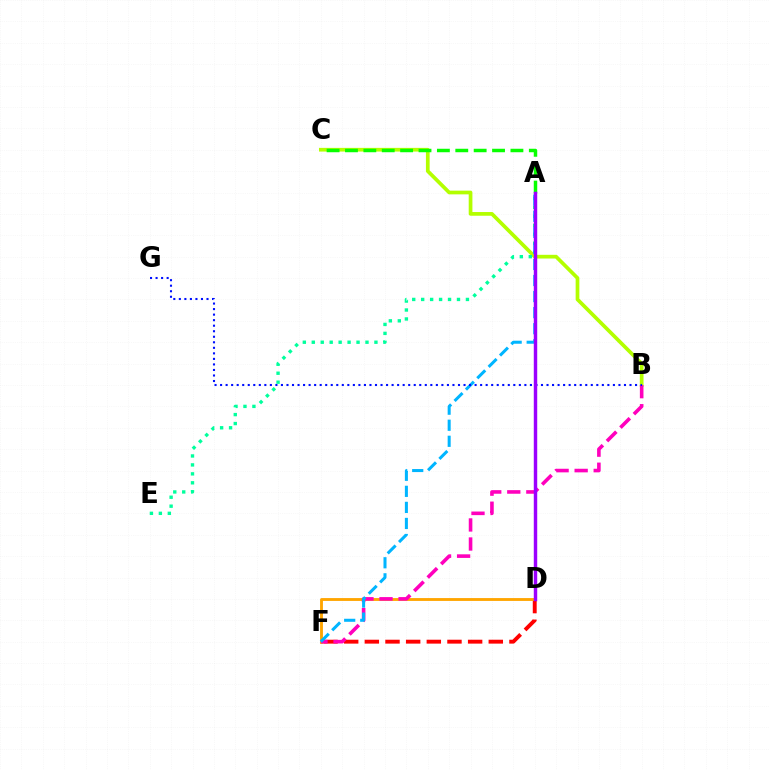{('B', 'C'): [{'color': '#b3ff00', 'line_style': 'solid', 'thickness': 2.67}], ('D', 'F'): [{'color': '#ff0000', 'line_style': 'dashed', 'thickness': 2.81}, {'color': '#ffa500', 'line_style': 'solid', 'thickness': 2.06}], ('A', 'E'): [{'color': '#00ff9d', 'line_style': 'dotted', 'thickness': 2.43}], ('B', 'F'): [{'color': '#ff00bd', 'line_style': 'dashed', 'thickness': 2.59}], ('A', 'C'): [{'color': '#08ff00', 'line_style': 'dashed', 'thickness': 2.5}], ('A', 'F'): [{'color': '#00b5ff', 'line_style': 'dashed', 'thickness': 2.18}], ('B', 'G'): [{'color': '#0010ff', 'line_style': 'dotted', 'thickness': 1.5}], ('A', 'D'): [{'color': '#9b00ff', 'line_style': 'solid', 'thickness': 2.48}]}